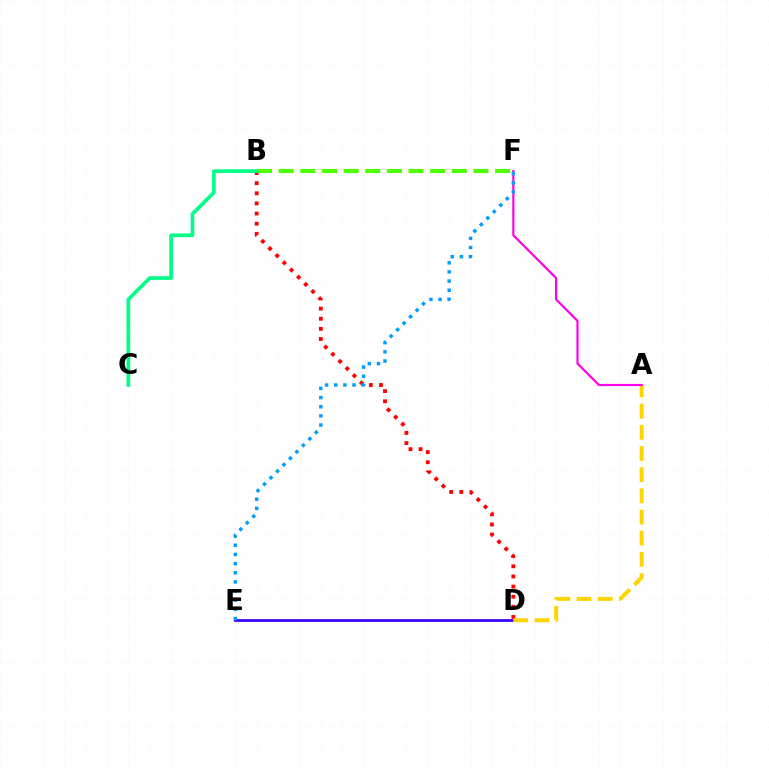{('D', 'E'): [{'color': '#3700ff', 'line_style': 'solid', 'thickness': 1.95}], ('B', 'D'): [{'color': '#ff0000', 'line_style': 'dotted', 'thickness': 2.75}], ('B', 'F'): [{'color': '#4fff00', 'line_style': 'dashed', 'thickness': 2.94}], ('A', 'D'): [{'color': '#ffd500', 'line_style': 'dashed', 'thickness': 2.88}], ('A', 'F'): [{'color': '#ff00ed', 'line_style': 'solid', 'thickness': 1.57}], ('E', 'F'): [{'color': '#009eff', 'line_style': 'dotted', 'thickness': 2.49}], ('B', 'C'): [{'color': '#00ff86', 'line_style': 'solid', 'thickness': 2.65}]}